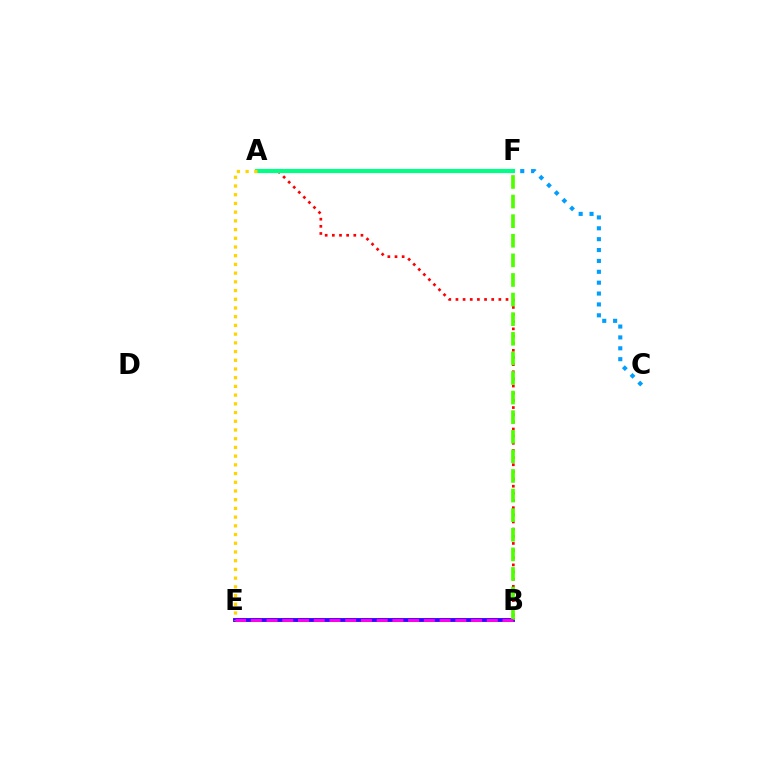{('A', 'B'): [{'color': '#ff0000', 'line_style': 'dotted', 'thickness': 1.94}], ('B', 'E'): [{'color': '#3700ff', 'line_style': 'solid', 'thickness': 2.78}, {'color': '#ff00ed', 'line_style': 'dashed', 'thickness': 2.14}], ('A', 'F'): [{'color': '#00ff86', 'line_style': 'solid', 'thickness': 3.0}], ('B', 'F'): [{'color': '#4fff00', 'line_style': 'dashed', 'thickness': 2.66}], ('C', 'F'): [{'color': '#009eff', 'line_style': 'dotted', 'thickness': 2.96}], ('A', 'E'): [{'color': '#ffd500', 'line_style': 'dotted', 'thickness': 2.37}]}